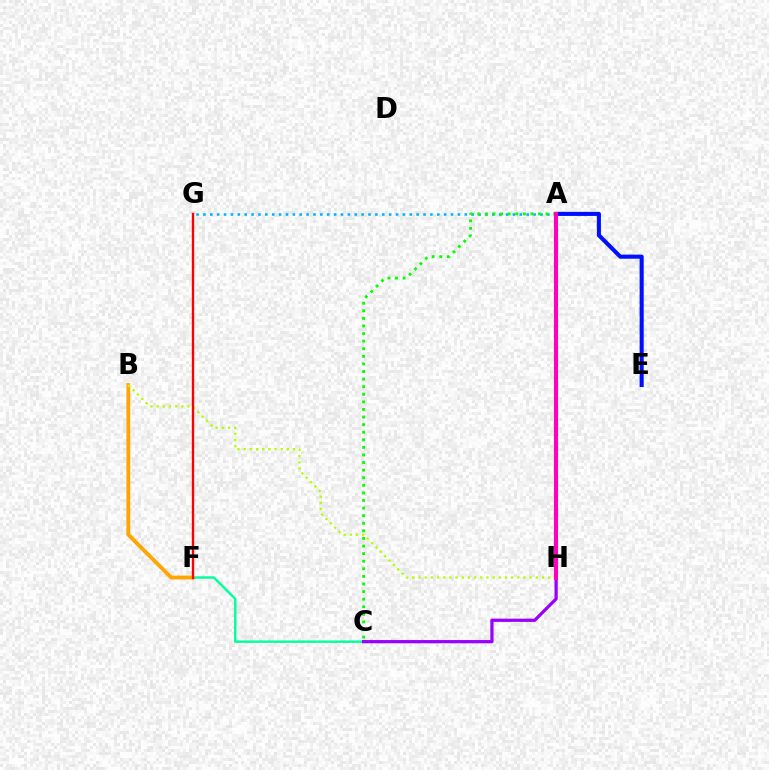{('A', 'G'): [{'color': '#00b5ff', 'line_style': 'dotted', 'thickness': 1.87}], ('C', 'F'): [{'color': '#00ff9d', 'line_style': 'solid', 'thickness': 1.74}], ('A', 'E'): [{'color': '#0010ff', 'line_style': 'solid', 'thickness': 2.95}], ('C', 'H'): [{'color': '#9b00ff', 'line_style': 'solid', 'thickness': 2.33}], ('A', 'C'): [{'color': '#08ff00', 'line_style': 'dotted', 'thickness': 2.06}], ('B', 'F'): [{'color': '#ffa500', 'line_style': 'solid', 'thickness': 2.74}], ('B', 'H'): [{'color': '#b3ff00', 'line_style': 'dotted', 'thickness': 1.68}], ('F', 'G'): [{'color': '#ff0000', 'line_style': 'solid', 'thickness': 1.69}], ('A', 'H'): [{'color': '#ff00bd', 'line_style': 'solid', 'thickness': 2.95}]}